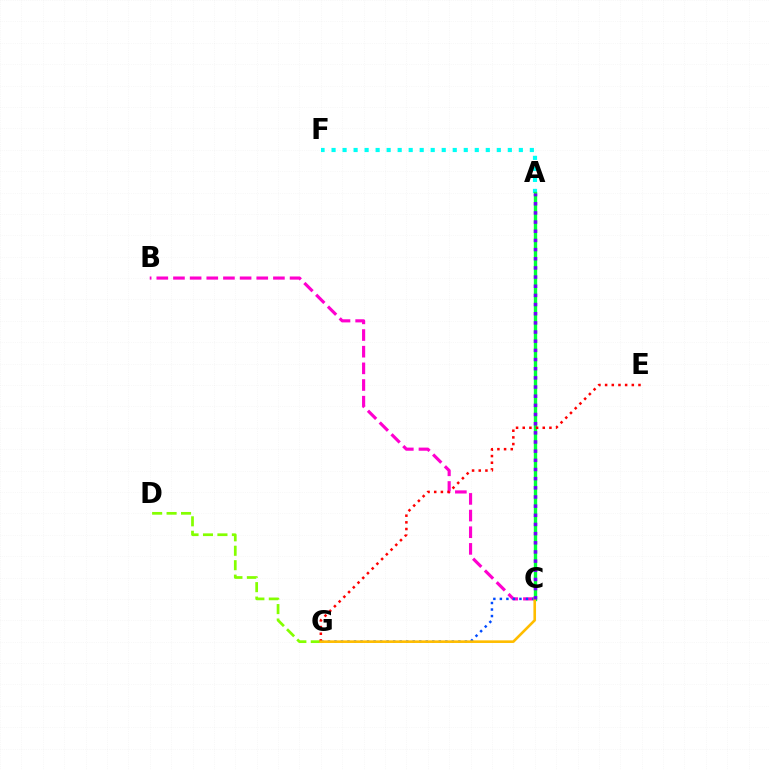{('B', 'C'): [{'color': '#ff00cf', 'line_style': 'dashed', 'thickness': 2.26}], ('C', 'G'): [{'color': '#004bff', 'line_style': 'dotted', 'thickness': 1.77}, {'color': '#ffbd00', 'line_style': 'solid', 'thickness': 1.88}], ('D', 'G'): [{'color': '#84ff00', 'line_style': 'dashed', 'thickness': 1.96}], ('A', 'F'): [{'color': '#00fff6', 'line_style': 'dotted', 'thickness': 2.99}], ('A', 'C'): [{'color': '#00ff39', 'line_style': 'solid', 'thickness': 2.43}, {'color': '#7200ff', 'line_style': 'dotted', 'thickness': 2.49}], ('E', 'G'): [{'color': '#ff0000', 'line_style': 'dotted', 'thickness': 1.81}]}